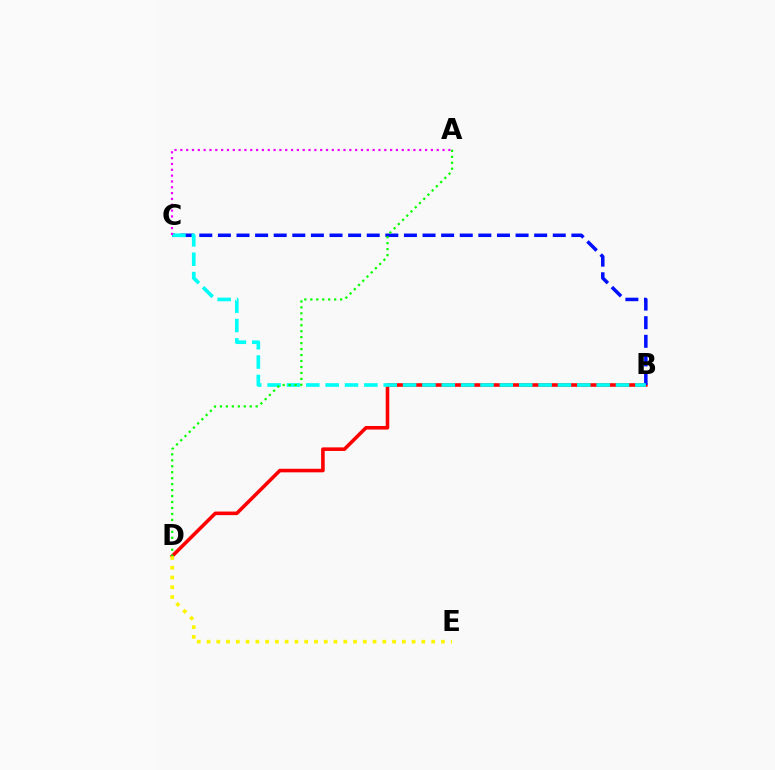{('B', 'D'): [{'color': '#ff0000', 'line_style': 'solid', 'thickness': 2.57}], ('B', 'C'): [{'color': '#0010ff', 'line_style': 'dashed', 'thickness': 2.53}, {'color': '#00fff6', 'line_style': 'dashed', 'thickness': 2.63}], ('A', 'D'): [{'color': '#08ff00', 'line_style': 'dotted', 'thickness': 1.62}], ('D', 'E'): [{'color': '#fcf500', 'line_style': 'dotted', 'thickness': 2.65}], ('A', 'C'): [{'color': '#ee00ff', 'line_style': 'dotted', 'thickness': 1.58}]}